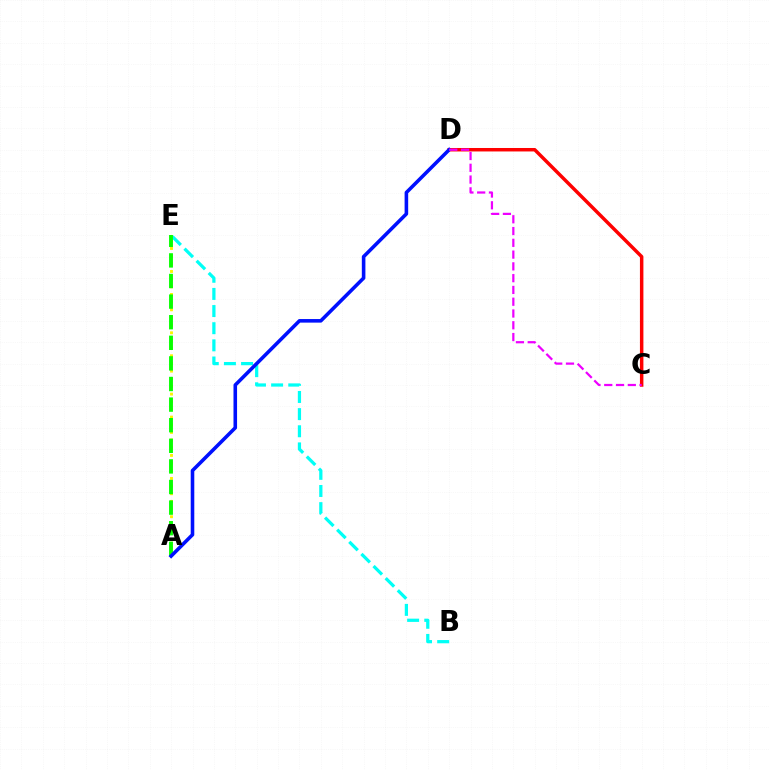{('B', 'E'): [{'color': '#00fff6', 'line_style': 'dashed', 'thickness': 2.33}], ('A', 'E'): [{'color': '#fcf500', 'line_style': 'dotted', 'thickness': 2.08}, {'color': '#08ff00', 'line_style': 'dashed', 'thickness': 2.8}], ('C', 'D'): [{'color': '#ff0000', 'line_style': 'solid', 'thickness': 2.5}, {'color': '#ee00ff', 'line_style': 'dashed', 'thickness': 1.6}], ('A', 'D'): [{'color': '#0010ff', 'line_style': 'solid', 'thickness': 2.58}]}